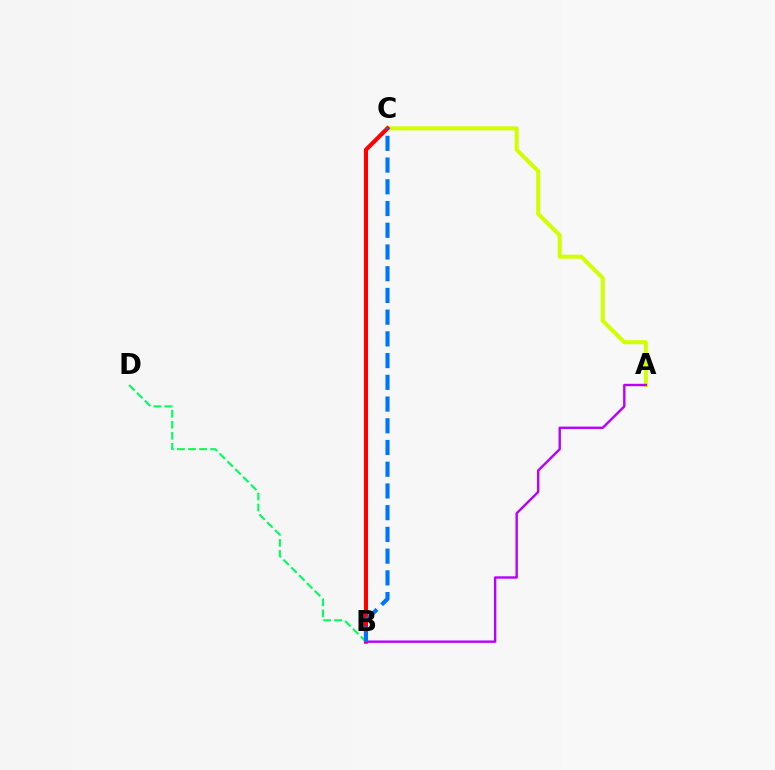{('A', 'C'): [{'color': '#d1ff00', 'line_style': 'solid', 'thickness': 2.9}], ('B', 'C'): [{'color': '#ff0000', 'line_style': 'solid', 'thickness': 2.94}, {'color': '#0074ff', 'line_style': 'dashed', 'thickness': 2.95}], ('B', 'D'): [{'color': '#00ff5c', 'line_style': 'dashed', 'thickness': 1.5}], ('A', 'B'): [{'color': '#b900ff', 'line_style': 'solid', 'thickness': 1.73}]}